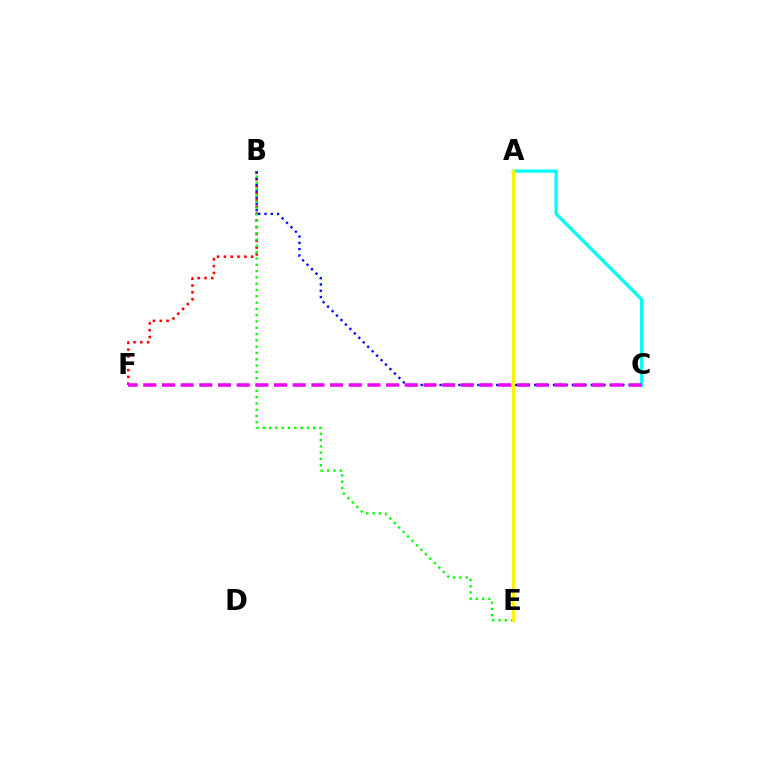{('B', 'F'): [{'color': '#ff0000', 'line_style': 'dotted', 'thickness': 1.85}], ('B', 'C'): [{'color': '#0010ff', 'line_style': 'dotted', 'thickness': 1.71}], ('A', 'C'): [{'color': '#00fff6', 'line_style': 'solid', 'thickness': 2.31}], ('B', 'E'): [{'color': '#08ff00', 'line_style': 'dotted', 'thickness': 1.71}], ('A', 'E'): [{'color': '#fcf500', 'line_style': 'solid', 'thickness': 2.31}], ('C', 'F'): [{'color': '#ee00ff', 'line_style': 'dashed', 'thickness': 2.54}]}